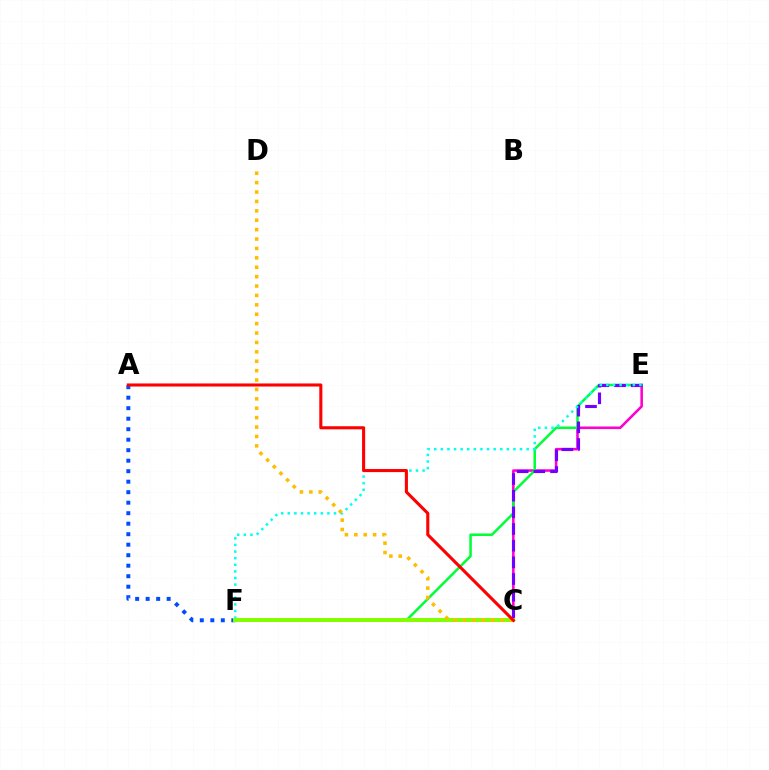{('C', 'E'): [{'color': '#ff00cf', 'line_style': 'solid', 'thickness': 1.85}, {'color': '#7200ff', 'line_style': 'dashed', 'thickness': 2.26}], ('E', 'F'): [{'color': '#00ff39', 'line_style': 'solid', 'thickness': 1.82}, {'color': '#00fff6', 'line_style': 'dotted', 'thickness': 1.79}], ('A', 'F'): [{'color': '#004bff', 'line_style': 'dotted', 'thickness': 2.85}], ('C', 'F'): [{'color': '#84ff00', 'line_style': 'solid', 'thickness': 2.87}], ('C', 'D'): [{'color': '#ffbd00', 'line_style': 'dotted', 'thickness': 2.55}], ('A', 'C'): [{'color': '#ff0000', 'line_style': 'solid', 'thickness': 2.22}]}